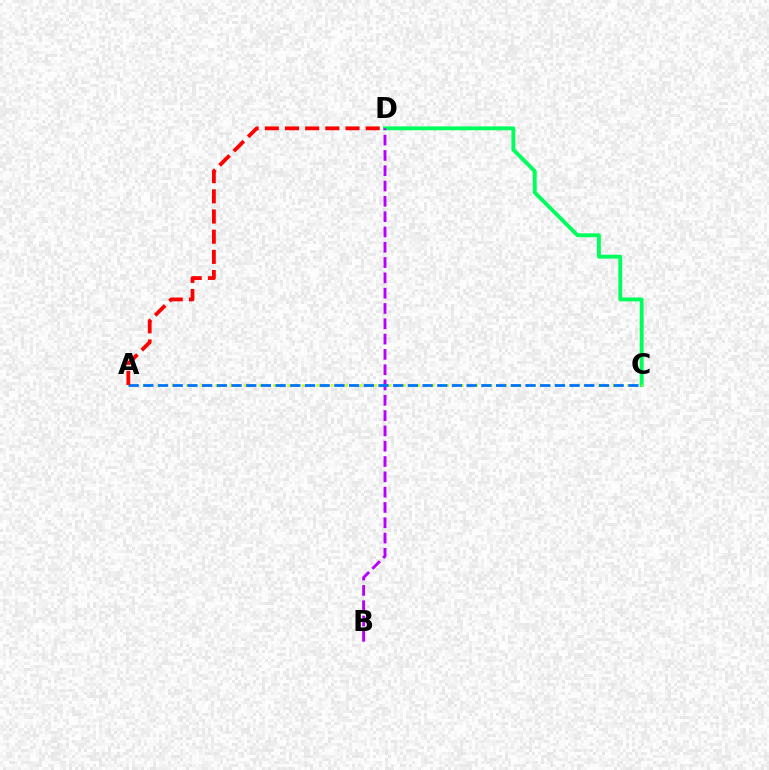{('C', 'D'): [{'color': '#00ff5c', 'line_style': 'solid', 'thickness': 2.79}], ('B', 'D'): [{'color': '#b900ff', 'line_style': 'dashed', 'thickness': 2.08}], ('A', 'C'): [{'color': '#d1ff00', 'line_style': 'dotted', 'thickness': 1.96}, {'color': '#0074ff', 'line_style': 'dashed', 'thickness': 2.0}], ('A', 'D'): [{'color': '#ff0000', 'line_style': 'dashed', 'thickness': 2.74}]}